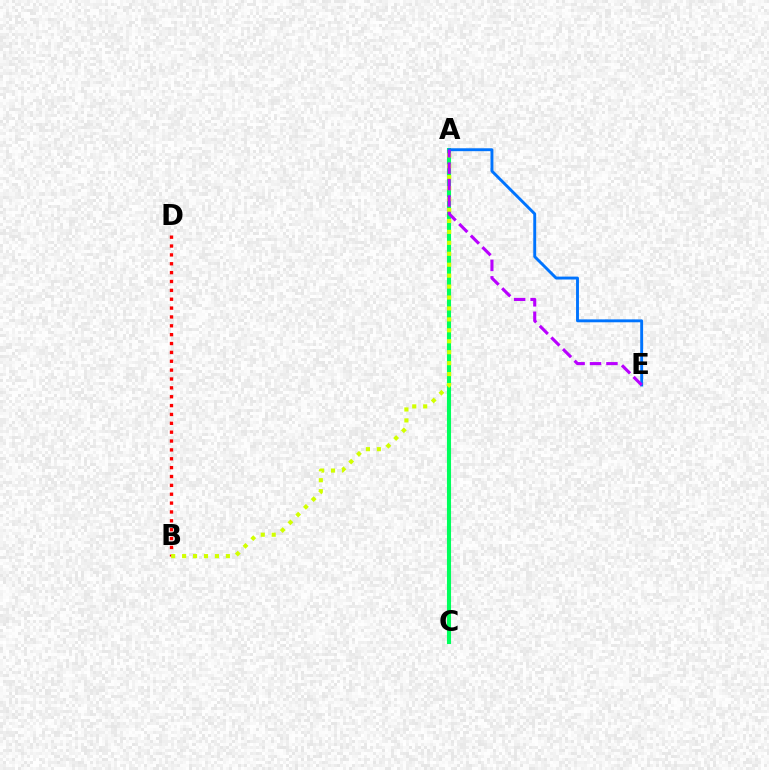{('A', 'C'): [{'color': '#00ff5c', 'line_style': 'solid', 'thickness': 2.95}], ('B', 'D'): [{'color': '#ff0000', 'line_style': 'dotted', 'thickness': 2.41}], ('A', 'B'): [{'color': '#d1ff00', 'line_style': 'dotted', 'thickness': 2.97}], ('A', 'E'): [{'color': '#0074ff', 'line_style': 'solid', 'thickness': 2.09}, {'color': '#b900ff', 'line_style': 'dashed', 'thickness': 2.23}]}